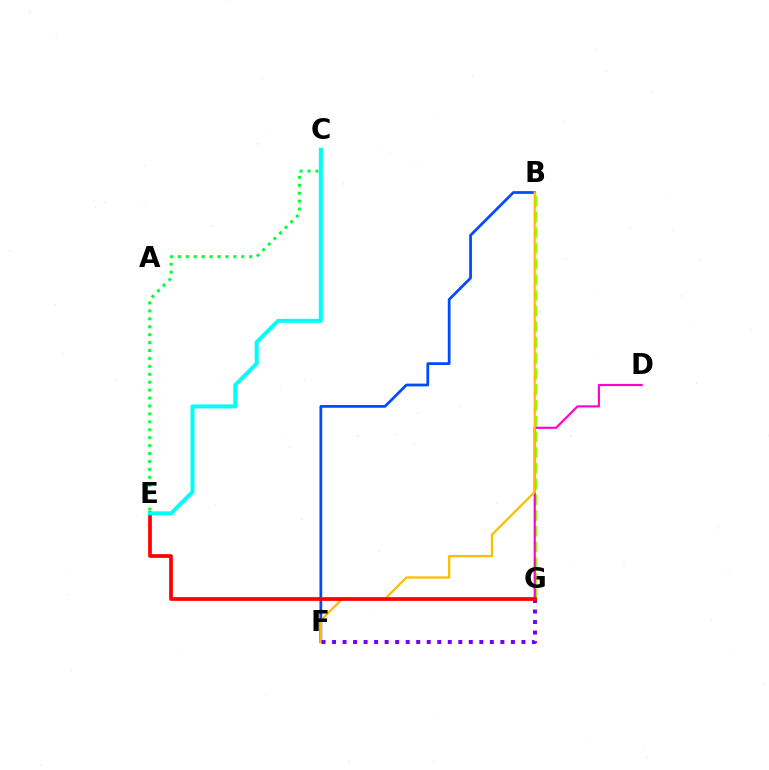{('B', 'G'): [{'color': '#84ff00', 'line_style': 'dashed', 'thickness': 2.14}], ('B', 'F'): [{'color': '#004bff', 'line_style': 'solid', 'thickness': 1.98}, {'color': '#ffbd00', 'line_style': 'solid', 'thickness': 1.63}], ('D', 'G'): [{'color': '#ff00cf', 'line_style': 'solid', 'thickness': 1.55}], ('C', 'E'): [{'color': '#00ff39', 'line_style': 'dotted', 'thickness': 2.15}, {'color': '#00fff6', 'line_style': 'solid', 'thickness': 2.88}], ('F', 'G'): [{'color': '#7200ff', 'line_style': 'dotted', 'thickness': 2.86}], ('E', 'G'): [{'color': '#ff0000', 'line_style': 'solid', 'thickness': 2.68}]}